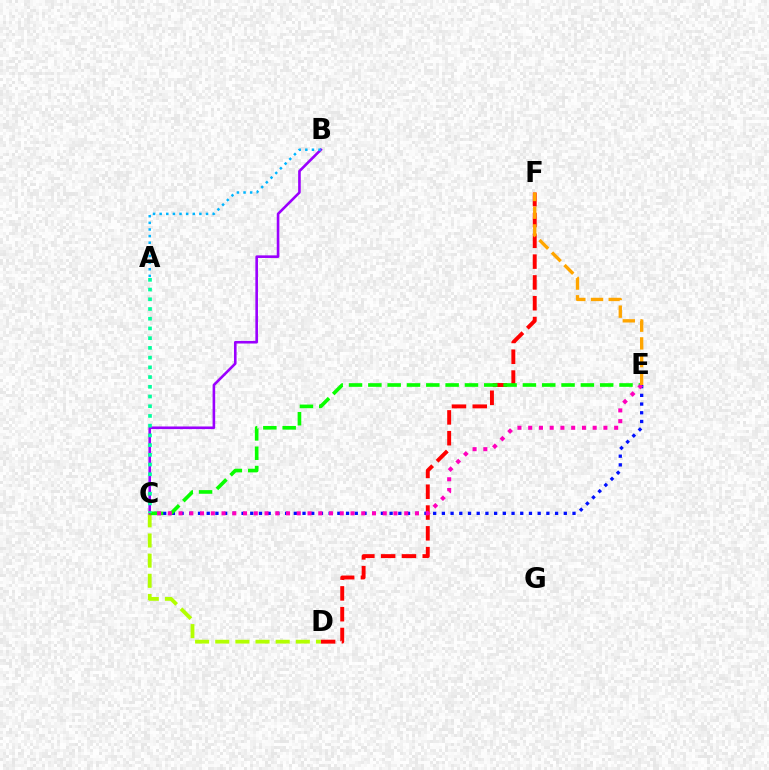{('D', 'F'): [{'color': '#ff0000', 'line_style': 'dashed', 'thickness': 2.83}], ('C', 'E'): [{'color': '#0010ff', 'line_style': 'dotted', 'thickness': 2.37}, {'color': '#08ff00', 'line_style': 'dashed', 'thickness': 2.62}, {'color': '#ff00bd', 'line_style': 'dotted', 'thickness': 2.92}], ('C', 'D'): [{'color': '#b3ff00', 'line_style': 'dashed', 'thickness': 2.74}], ('B', 'C'): [{'color': '#9b00ff', 'line_style': 'solid', 'thickness': 1.88}], ('A', 'B'): [{'color': '#00b5ff', 'line_style': 'dotted', 'thickness': 1.8}], ('A', 'C'): [{'color': '#00ff9d', 'line_style': 'dotted', 'thickness': 2.64}], ('E', 'F'): [{'color': '#ffa500', 'line_style': 'dashed', 'thickness': 2.41}]}